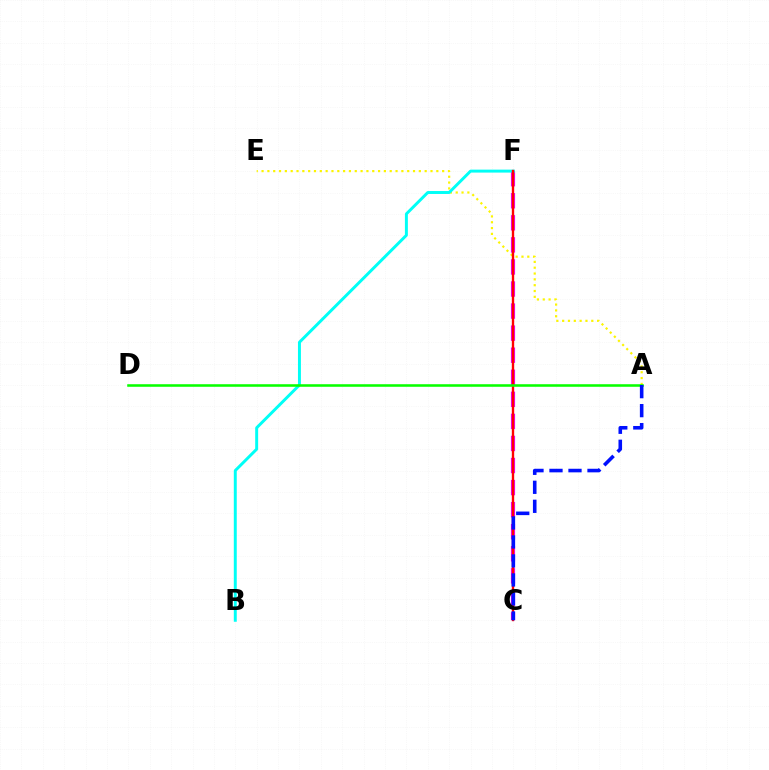{('C', 'F'): [{'color': '#ee00ff', 'line_style': 'dashed', 'thickness': 3.0}, {'color': '#ff0000', 'line_style': 'solid', 'thickness': 1.7}], ('A', 'E'): [{'color': '#fcf500', 'line_style': 'dotted', 'thickness': 1.58}], ('B', 'F'): [{'color': '#00fff6', 'line_style': 'solid', 'thickness': 2.13}], ('A', 'D'): [{'color': '#08ff00', 'line_style': 'solid', 'thickness': 1.84}], ('A', 'C'): [{'color': '#0010ff', 'line_style': 'dashed', 'thickness': 2.58}]}